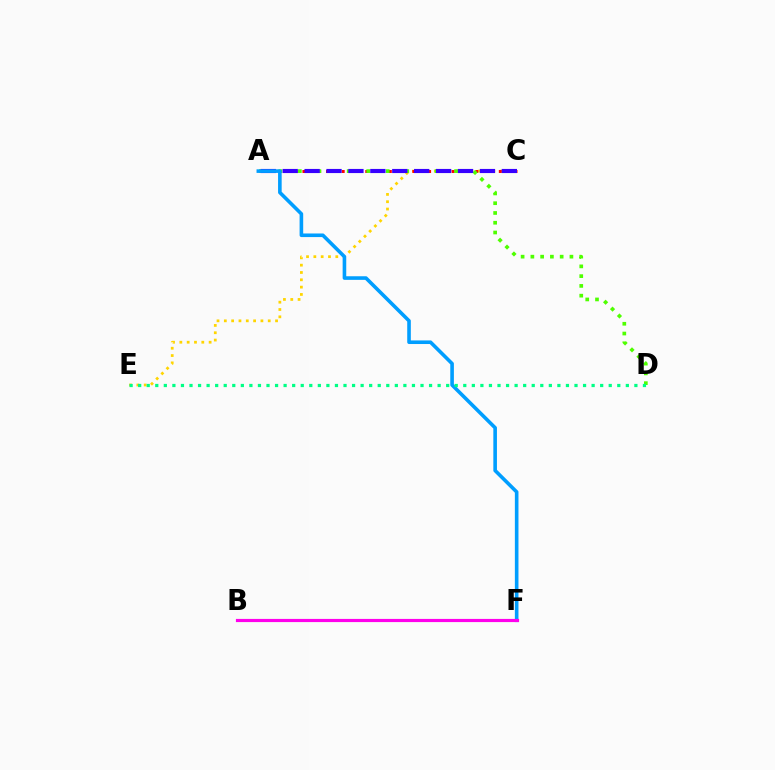{('C', 'E'): [{'color': '#ffd500', 'line_style': 'dotted', 'thickness': 1.99}], ('A', 'C'): [{'color': '#ff0000', 'line_style': 'dotted', 'thickness': 2.13}, {'color': '#3700ff', 'line_style': 'dashed', 'thickness': 2.98}], ('A', 'D'): [{'color': '#4fff00', 'line_style': 'dotted', 'thickness': 2.65}], ('A', 'F'): [{'color': '#009eff', 'line_style': 'solid', 'thickness': 2.6}], ('D', 'E'): [{'color': '#00ff86', 'line_style': 'dotted', 'thickness': 2.32}], ('B', 'F'): [{'color': '#ff00ed', 'line_style': 'solid', 'thickness': 2.28}]}